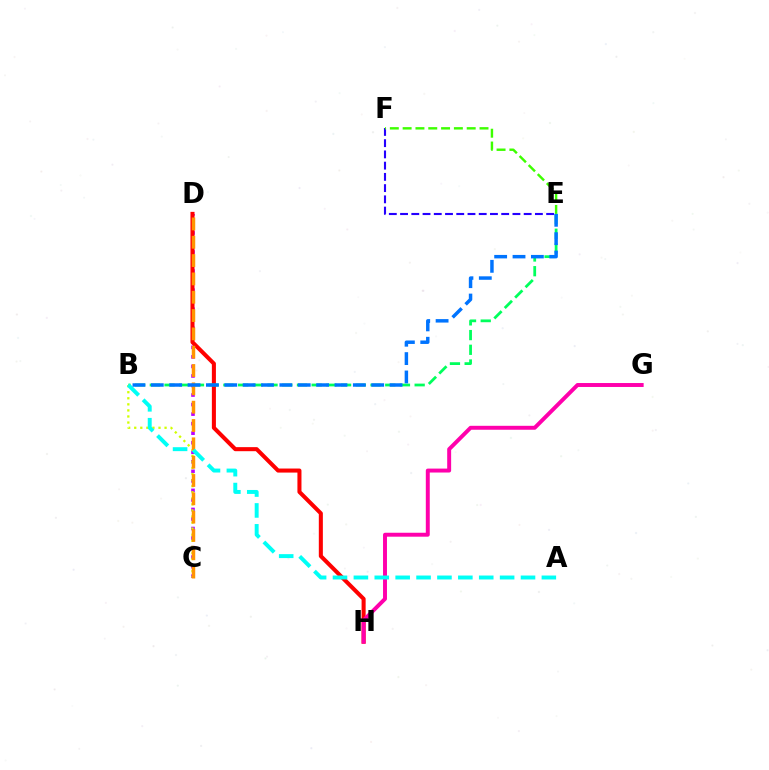{('C', 'D'): [{'color': '#b900ff', 'line_style': 'dotted', 'thickness': 2.59}, {'color': '#ff9400', 'line_style': 'dashed', 'thickness': 2.49}], ('E', 'F'): [{'color': '#2500ff', 'line_style': 'dashed', 'thickness': 1.53}, {'color': '#3dff00', 'line_style': 'dashed', 'thickness': 1.74}], ('D', 'H'): [{'color': '#ff0000', 'line_style': 'solid', 'thickness': 2.91}], ('B', 'E'): [{'color': '#00ff5c', 'line_style': 'dashed', 'thickness': 2.0}, {'color': '#0074ff', 'line_style': 'dashed', 'thickness': 2.5}], ('B', 'C'): [{'color': '#d1ff00', 'line_style': 'dotted', 'thickness': 1.65}], ('G', 'H'): [{'color': '#ff00ac', 'line_style': 'solid', 'thickness': 2.84}], ('A', 'B'): [{'color': '#00fff6', 'line_style': 'dashed', 'thickness': 2.84}]}